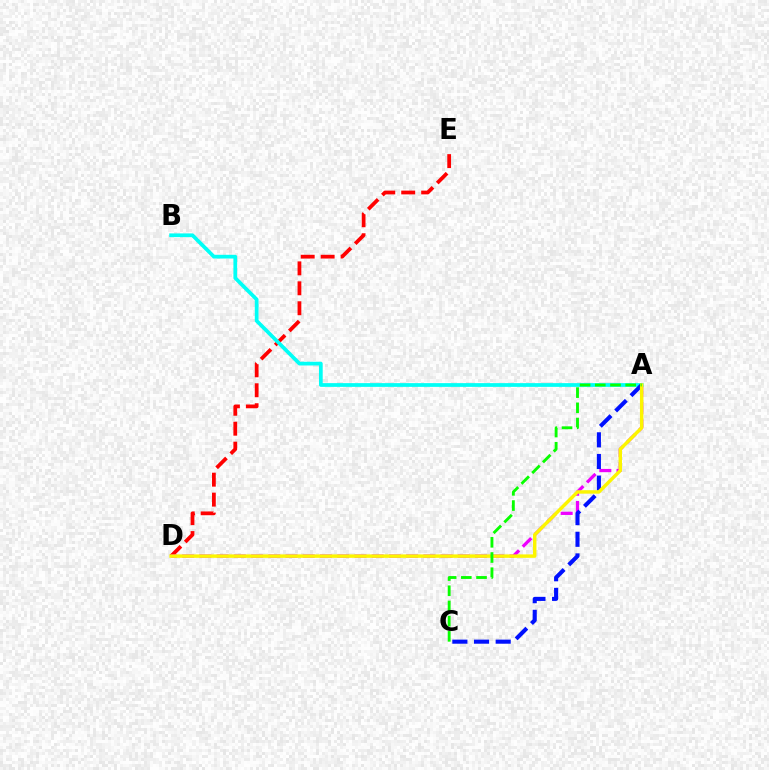{('D', 'E'): [{'color': '#ff0000', 'line_style': 'dashed', 'thickness': 2.71}], ('A', 'D'): [{'color': '#ee00ff', 'line_style': 'dashed', 'thickness': 2.34}, {'color': '#fcf500', 'line_style': 'solid', 'thickness': 2.48}], ('A', 'B'): [{'color': '#00fff6', 'line_style': 'solid', 'thickness': 2.69}], ('A', 'C'): [{'color': '#0010ff', 'line_style': 'dashed', 'thickness': 2.94}, {'color': '#08ff00', 'line_style': 'dashed', 'thickness': 2.07}]}